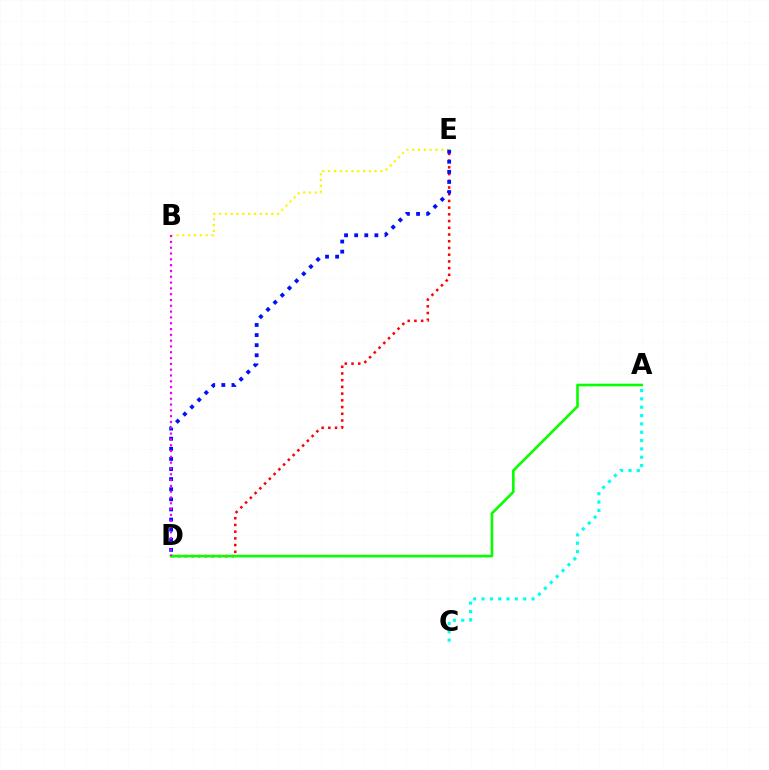{('B', 'E'): [{'color': '#fcf500', 'line_style': 'dotted', 'thickness': 1.58}], ('D', 'E'): [{'color': '#ff0000', 'line_style': 'dotted', 'thickness': 1.83}, {'color': '#0010ff', 'line_style': 'dotted', 'thickness': 2.75}], ('A', 'C'): [{'color': '#00fff6', 'line_style': 'dotted', 'thickness': 2.27}], ('A', 'D'): [{'color': '#08ff00', 'line_style': 'solid', 'thickness': 1.89}], ('B', 'D'): [{'color': '#ee00ff', 'line_style': 'dotted', 'thickness': 1.58}]}